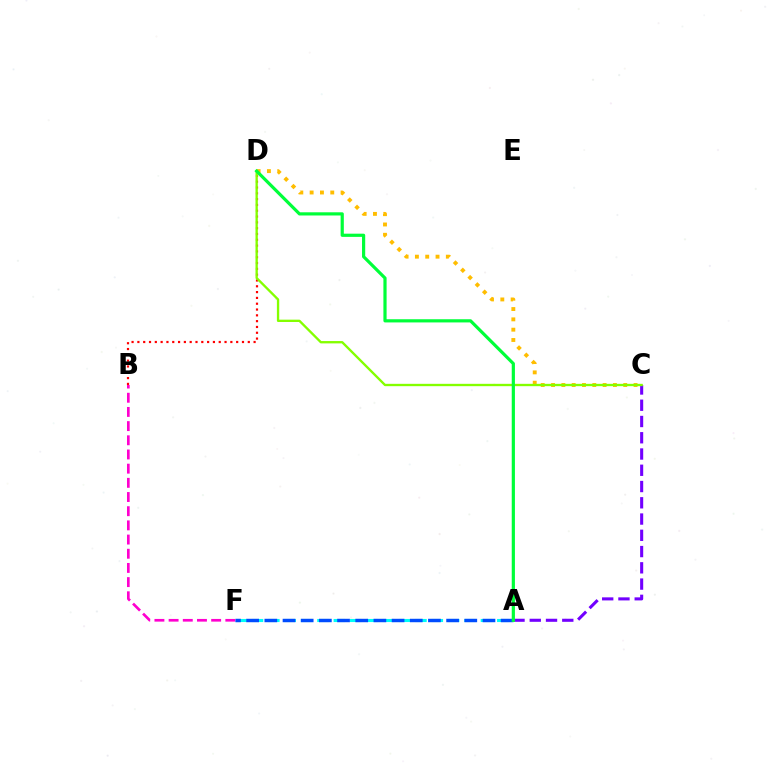{('A', 'F'): [{'color': '#00fff6', 'line_style': 'dashed', 'thickness': 2.22}, {'color': '#004bff', 'line_style': 'dashed', 'thickness': 2.47}], ('C', 'D'): [{'color': '#ffbd00', 'line_style': 'dotted', 'thickness': 2.8}, {'color': '#84ff00', 'line_style': 'solid', 'thickness': 1.69}], ('B', 'D'): [{'color': '#ff0000', 'line_style': 'dotted', 'thickness': 1.58}], ('A', 'C'): [{'color': '#7200ff', 'line_style': 'dashed', 'thickness': 2.21}], ('B', 'F'): [{'color': '#ff00cf', 'line_style': 'dashed', 'thickness': 1.93}], ('A', 'D'): [{'color': '#00ff39', 'line_style': 'solid', 'thickness': 2.3}]}